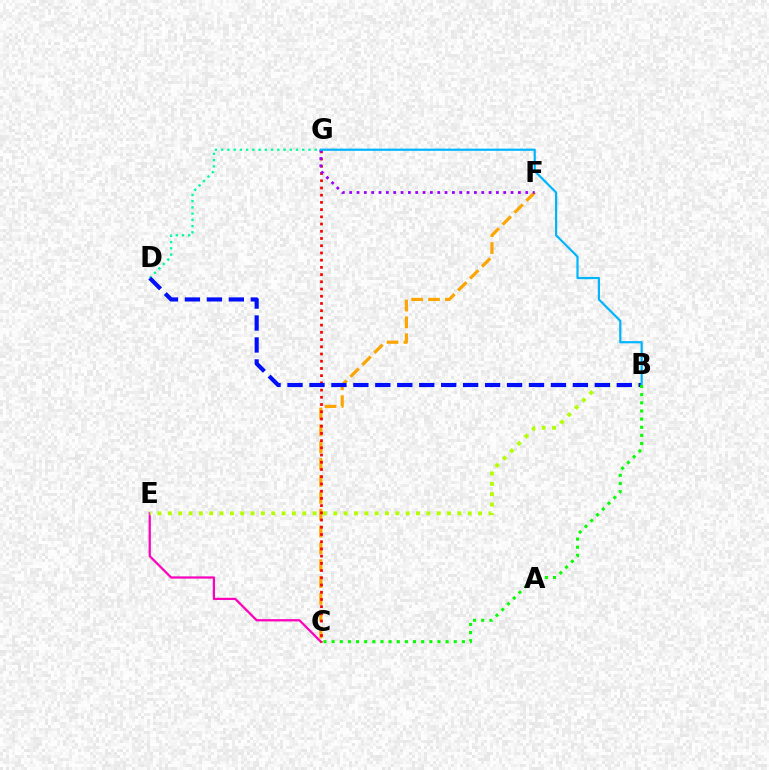{('C', 'E'): [{'color': '#ff00bd', 'line_style': 'solid', 'thickness': 1.62}], ('D', 'G'): [{'color': '#00ff9d', 'line_style': 'dotted', 'thickness': 1.69}], ('C', 'F'): [{'color': '#ffa500', 'line_style': 'dashed', 'thickness': 2.29}], ('C', 'G'): [{'color': '#ff0000', 'line_style': 'dotted', 'thickness': 1.96}], ('B', 'E'): [{'color': '#b3ff00', 'line_style': 'dotted', 'thickness': 2.81}], ('F', 'G'): [{'color': '#9b00ff', 'line_style': 'dotted', 'thickness': 1.99}], ('B', 'D'): [{'color': '#0010ff', 'line_style': 'dashed', 'thickness': 2.98}], ('B', 'G'): [{'color': '#00b5ff', 'line_style': 'solid', 'thickness': 1.58}], ('B', 'C'): [{'color': '#08ff00', 'line_style': 'dotted', 'thickness': 2.21}]}